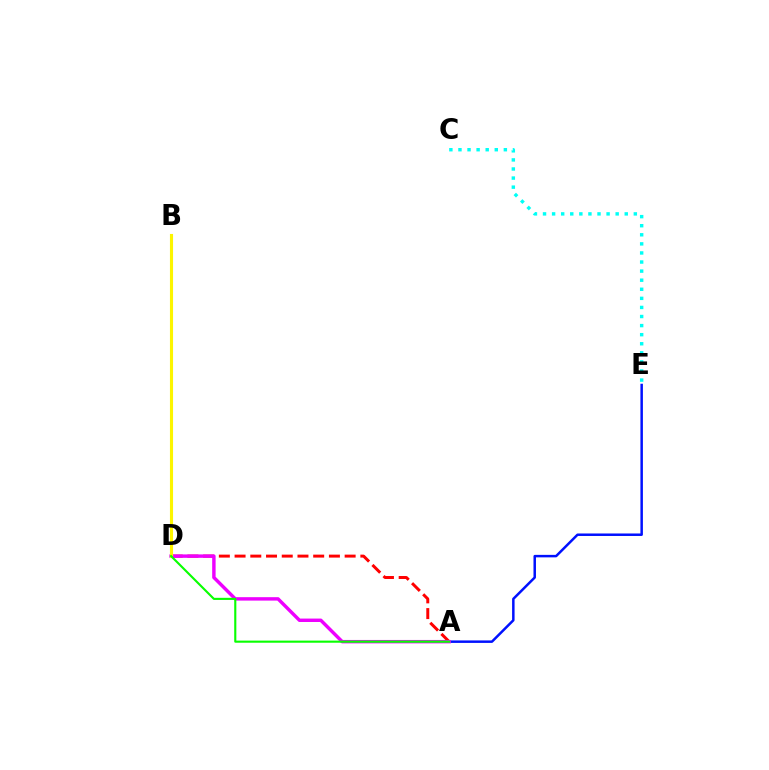{('A', 'E'): [{'color': '#0010ff', 'line_style': 'solid', 'thickness': 1.79}], ('C', 'E'): [{'color': '#00fff6', 'line_style': 'dotted', 'thickness': 2.47}], ('A', 'D'): [{'color': '#ff0000', 'line_style': 'dashed', 'thickness': 2.14}, {'color': '#ee00ff', 'line_style': 'solid', 'thickness': 2.47}, {'color': '#08ff00', 'line_style': 'solid', 'thickness': 1.53}], ('B', 'D'): [{'color': '#fcf500', 'line_style': 'solid', 'thickness': 2.23}]}